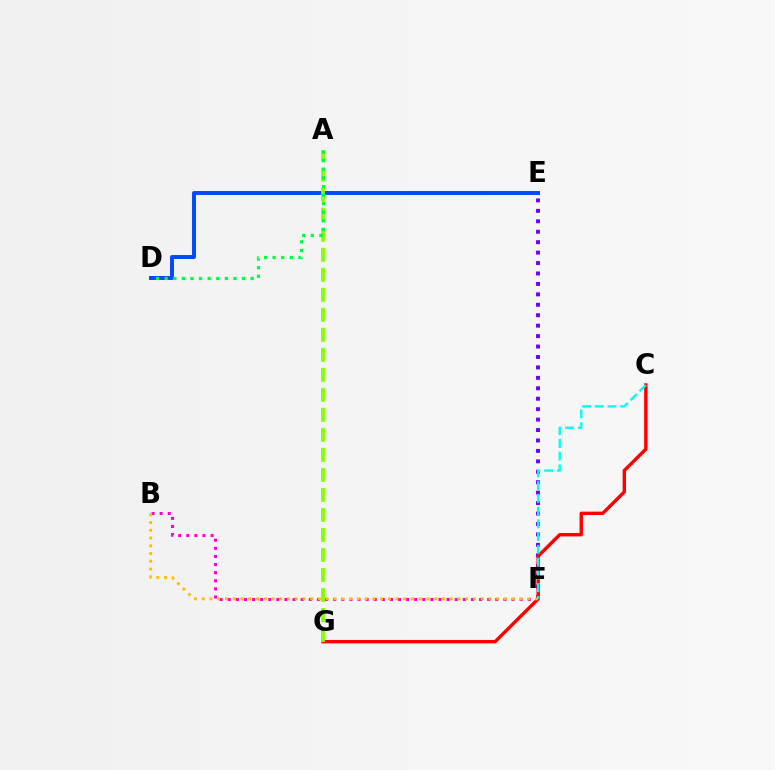{('B', 'F'): [{'color': '#ff00cf', 'line_style': 'dotted', 'thickness': 2.2}, {'color': '#ffbd00', 'line_style': 'dotted', 'thickness': 2.11}], ('E', 'F'): [{'color': '#7200ff', 'line_style': 'dotted', 'thickness': 2.84}], ('D', 'E'): [{'color': '#004bff', 'line_style': 'solid', 'thickness': 2.85}], ('C', 'G'): [{'color': '#ff0000', 'line_style': 'solid', 'thickness': 2.45}], ('A', 'G'): [{'color': '#84ff00', 'line_style': 'dashed', 'thickness': 2.72}], ('A', 'D'): [{'color': '#00ff39', 'line_style': 'dotted', 'thickness': 2.34}], ('C', 'F'): [{'color': '#00fff6', 'line_style': 'dashed', 'thickness': 1.73}]}